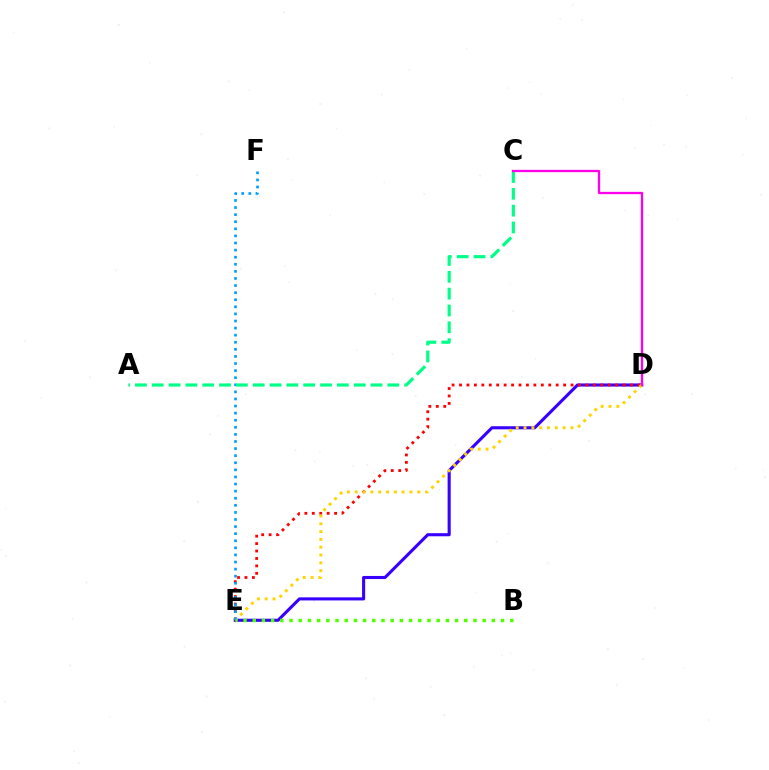{('D', 'E'): [{'color': '#3700ff', 'line_style': 'solid', 'thickness': 2.23}, {'color': '#ff0000', 'line_style': 'dotted', 'thickness': 2.02}, {'color': '#ffd500', 'line_style': 'dotted', 'thickness': 2.12}], ('E', 'F'): [{'color': '#009eff', 'line_style': 'dotted', 'thickness': 1.93}], ('A', 'C'): [{'color': '#00ff86', 'line_style': 'dashed', 'thickness': 2.29}], ('B', 'E'): [{'color': '#4fff00', 'line_style': 'dotted', 'thickness': 2.5}], ('C', 'D'): [{'color': '#ff00ed', 'line_style': 'solid', 'thickness': 1.67}]}